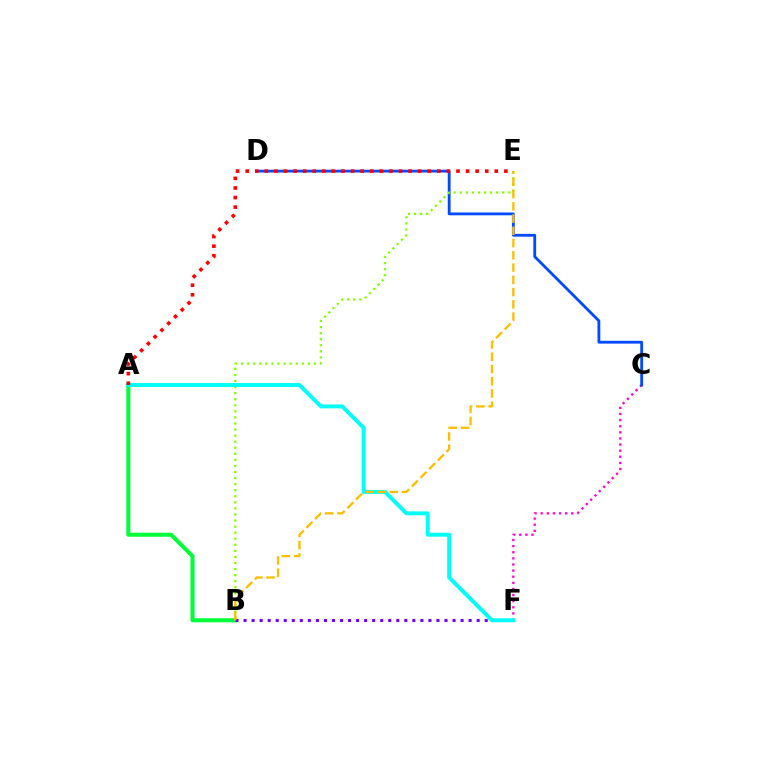{('A', 'B'): [{'color': '#00ff39', 'line_style': 'solid', 'thickness': 2.91}], ('C', 'F'): [{'color': '#ff00cf', 'line_style': 'dotted', 'thickness': 1.66}], ('B', 'F'): [{'color': '#7200ff', 'line_style': 'dotted', 'thickness': 2.18}], ('C', 'D'): [{'color': '#004bff', 'line_style': 'solid', 'thickness': 2.03}], ('B', 'E'): [{'color': '#84ff00', 'line_style': 'dotted', 'thickness': 1.65}, {'color': '#ffbd00', 'line_style': 'dashed', 'thickness': 1.66}], ('A', 'F'): [{'color': '#00fff6', 'line_style': 'solid', 'thickness': 2.84}], ('A', 'E'): [{'color': '#ff0000', 'line_style': 'dotted', 'thickness': 2.6}]}